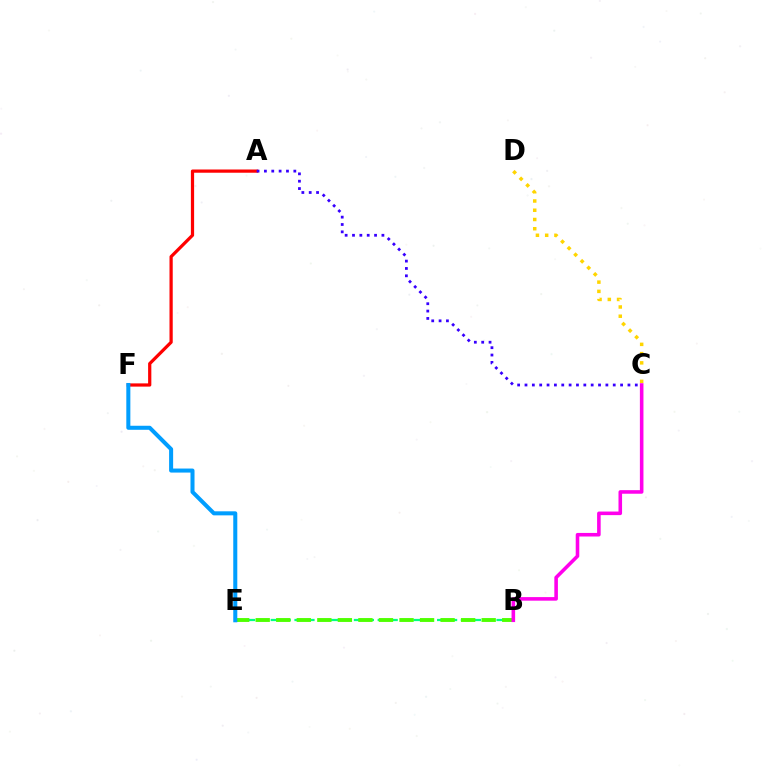{('A', 'F'): [{'color': '#ff0000', 'line_style': 'solid', 'thickness': 2.32}], ('B', 'E'): [{'color': '#00ff86', 'line_style': 'dashed', 'thickness': 1.61}, {'color': '#4fff00', 'line_style': 'dashed', 'thickness': 2.79}], ('C', 'D'): [{'color': '#ffd500', 'line_style': 'dotted', 'thickness': 2.51}], ('B', 'C'): [{'color': '#ff00ed', 'line_style': 'solid', 'thickness': 2.57}], ('E', 'F'): [{'color': '#009eff', 'line_style': 'solid', 'thickness': 2.9}], ('A', 'C'): [{'color': '#3700ff', 'line_style': 'dotted', 'thickness': 2.0}]}